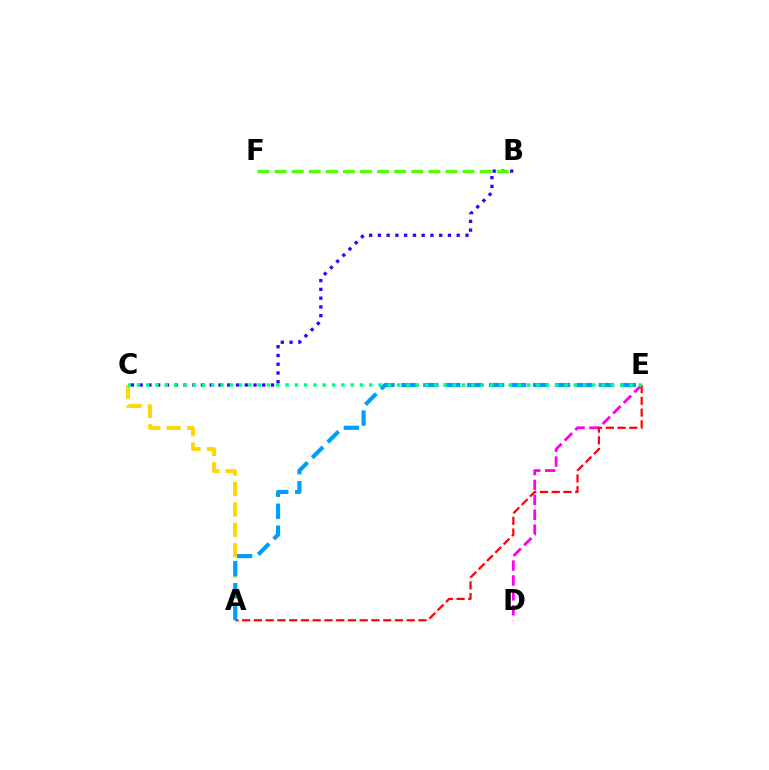{('B', 'C'): [{'color': '#3700ff', 'line_style': 'dotted', 'thickness': 2.38}], ('A', 'C'): [{'color': '#ffd500', 'line_style': 'dashed', 'thickness': 2.77}], ('B', 'F'): [{'color': '#4fff00', 'line_style': 'dashed', 'thickness': 2.32}], ('D', 'E'): [{'color': '#ff00ed', 'line_style': 'dashed', 'thickness': 2.03}], ('A', 'E'): [{'color': '#ff0000', 'line_style': 'dashed', 'thickness': 1.6}, {'color': '#009eff', 'line_style': 'dashed', 'thickness': 2.98}], ('C', 'E'): [{'color': '#00ff86', 'line_style': 'dotted', 'thickness': 2.52}]}